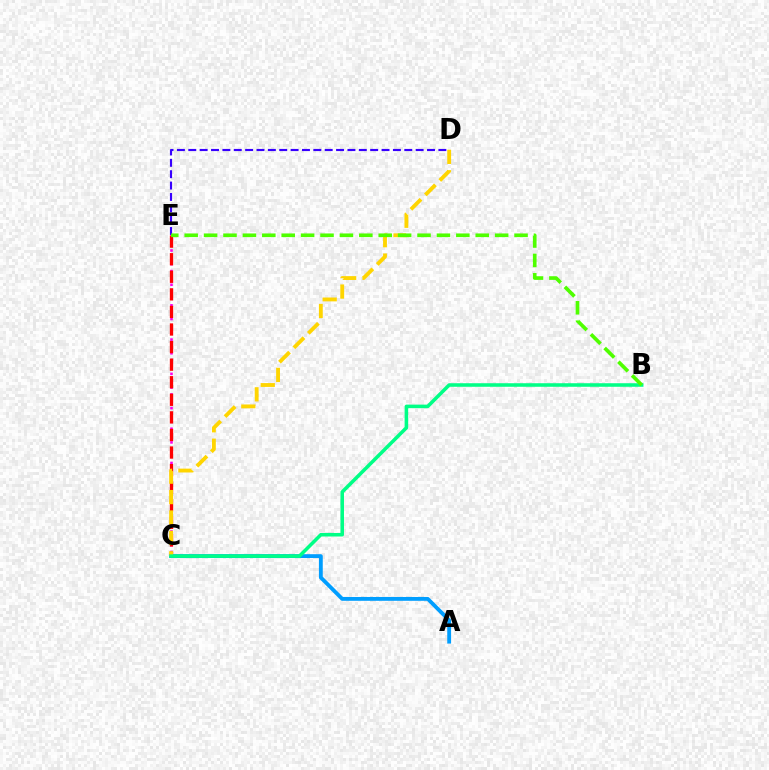{('C', 'E'): [{'color': '#ff00ed', 'line_style': 'dotted', 'thickness': 1.86}, {'color': '#ff0000', 'line_style': 'dashed', 'thickness': 2.39}], ('D', 'E'): [{'color': '#3700ff', 'line_style': 'dashed', 'thickness': 1.54}], ('A', 'C'): [{'color': '#009eff', 'line_style': 'solid', 'thickness': 2.77}], ('C', 'D'): [{'color': '#ffd500', 'line_style': 'dashed', 'thickness': 2.77}], ('B', 'C'): [{'color': '#00ff86', 'line_style': 'solid', 'thickness': 2.55}], ('B', 'E'): [{'color': '#4fff00', 'line_style': 'dashed', 'thickness': 2.64}]}